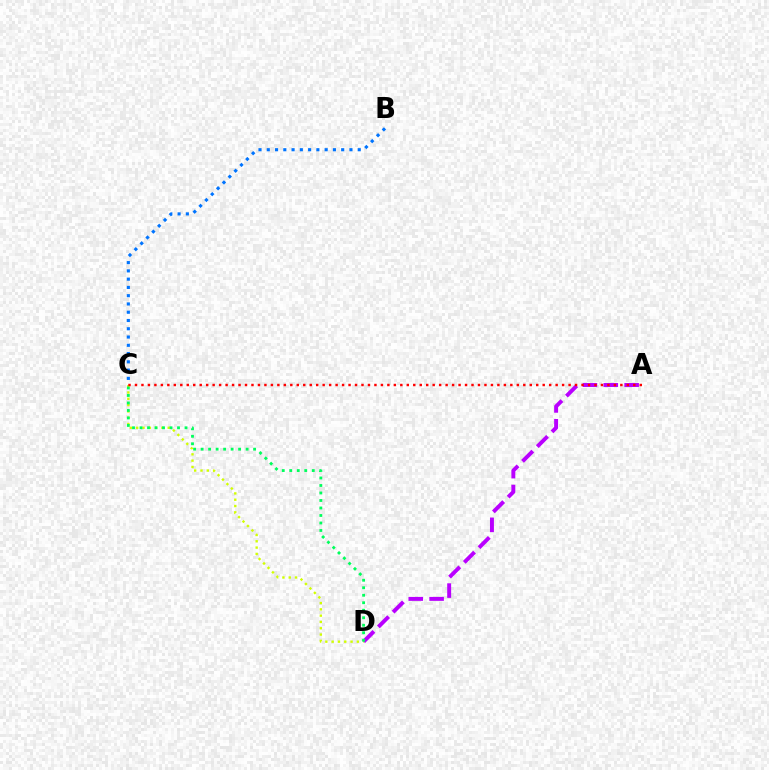{('B', 'C'): [{'color': '#0074ff', 'line_style': 'dotted', 'thickness': 2.25}], ('C', 'D'): [{'color': '#d1ff00', 'line_style': 'dotted', 'thickness': 1.71}, {'color': '#00ff5c', 'line_style': 'dotted', 'thickness': 2.04}], ('A', 'D'): [{'color': '#b900ff', 'line_style': 'dashed', 'thickness': 2.83}], ('A', 'C'): [{'color': '#ff0000', 'line_style': 'dotted', 'thickness': 1.76}]}